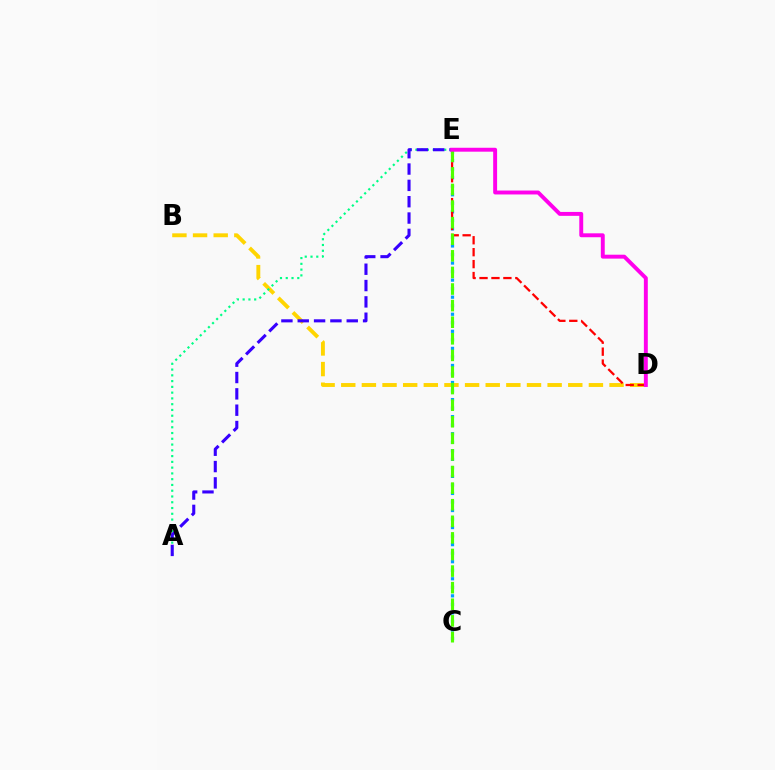{('C', 'E'): [{'color': '#009eff', 'line_style': 'dotted', 'thickness': 2.32}, {'color': '#4fff00', 'line_style': 'dashed', 'thickness': 2.25}], ('B', 'D'): [{'color': '#ffd500', 'line_style': 'dashed', 'thickness': 2.8}], ('D', 'E'): [{'color': '#ff0000', 'line_style': 'dashed', 'thickness': 1.62}, {'color': '#ff00ed', 'line_style': 'solid', 'thickness': 2.82}], ('A', 'E'): [{'color': '#00ff86', 'line_style': 'dotted', 'thickness': 1.57}, {'color': '#3700ff', 'line_style': 'dashed', 'thickness': 2.22}]}